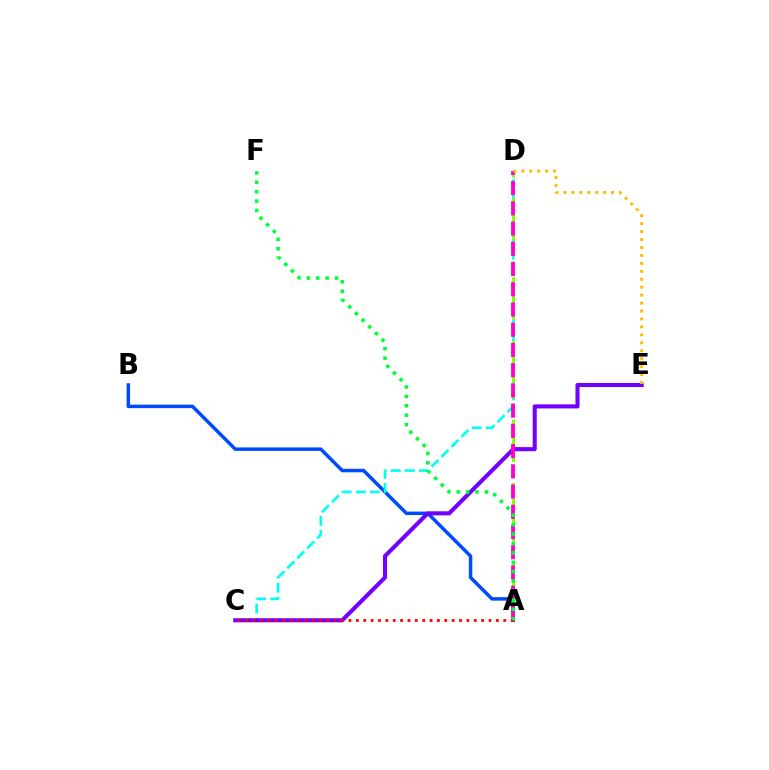{('A', 'B'): [{'color': '#004bff', 'line_style': 'solid', 'thickness': 2.51}], ('C', 'D'): [{'color': '#00fff6', 'line_style': 'dashed', 'thickness': 1.91}], ('C', 'E'): [{'color': '#7200ff', 'line_style': 'solid', 'thickness': 2.94}], ('A', 'D'): [{'color': '#84ff00', 'line_style': 'dashed', 'thickness': 2.15}, {'color': '#ff00cf', 'line_style': 'dashed', 'thickness': 2.75}], ('A', 'C'): [{'color': '#ff0000', 'line_style': 'dotted', 'thickness': 2.0}], ('D', 'E'): [{'color': '#ffbd00', 'line_style': 'dotted', 'thickness': 2.16}], ('A', 'F'): [{'color': '#00ff39', 'line_style': 'dotted', 'thickness': 2.56}]}